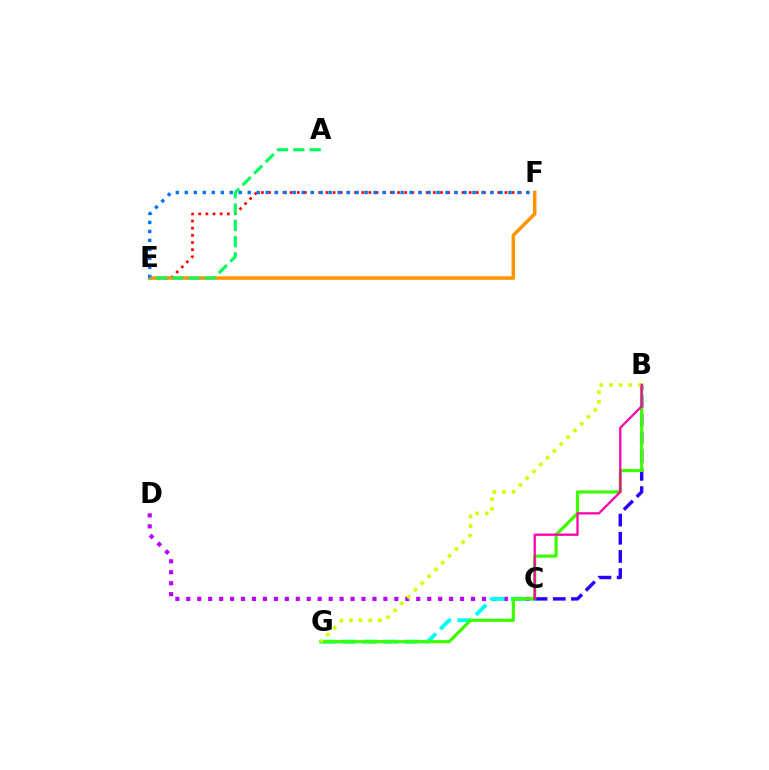{('E', 'F'): [{'color': '#ff0000', 'line_style': 'dotted', 'thickness': 1.95}, {'color': '#ff9400', 'line_style': 'solid', 'thickness': 2.53}, {'color': '#0074ff', 'line_style': 'dotted', 'thickness': 2.44}], ('A', 'E'): [{'color': '#00ff5c', 'line_style': 'dashed', 'thickness': 2.21}], ('C', 'D'): [{'color': '#b900ff', 'line_style': 'dotted', 'thickness': 2.98}], ('B', 'C'): [{'color': '#2500ff', 'line_style': 'dashed', 'thickness': 2.47}, {'color': '#ff00ac', 'line_style': 'solid', 'thickness': 1.63}], ('C', 'G'): [{'color': '#00fff6', 'line_style': 'dashed', 'thickness': 2.82}], ('B', 'G'): [{'color': '#3dff00', 'line_style': 'solid', 'thickness': 2.32}, {'color': '#d1ff00', 'line_style': 'dotted', 'thickness': 2.62}]}